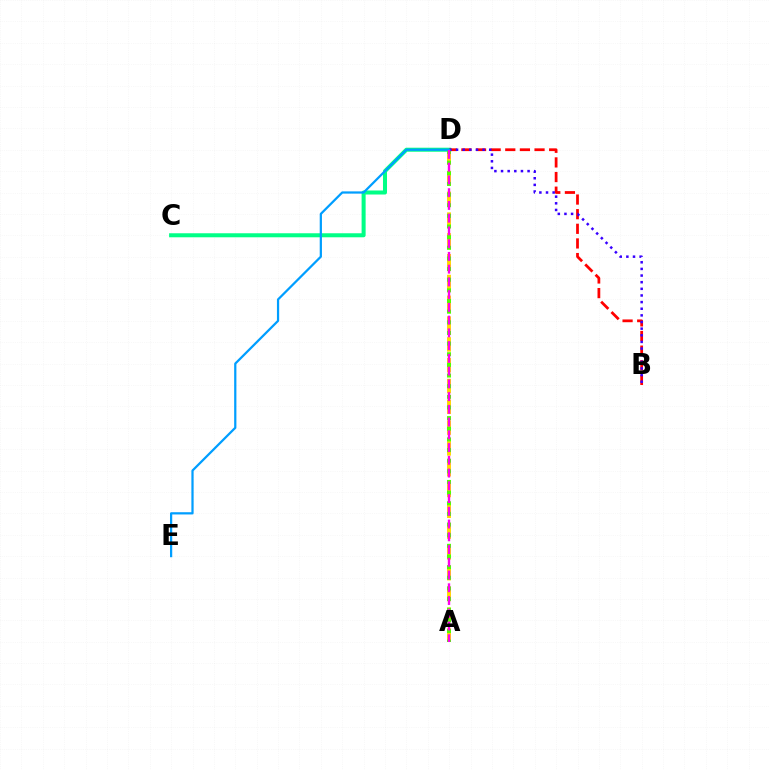{('C', 'D'): [{'color': '#00ff86', 'line_style': 'solid', 'thickness': 2.9}], ('B', 'D'): [{'color': '#ff0000', 'line_style': 'dashed', 'thickness': 1.99}, {'color': '#3700ff', 'line_style': 'dotted', 'thickness': 1.8}], ('A', 'D'): [{'color': '#ffd500', 'line_style': 'dashed', 'thickness': 2.82}, {'color': '#4fff00', 'line_style': 'dotted', 'thickness': 2.89}, {'color': '#ff00ed', 'line_style': 'dashed', 'thickness': 1.73}], ('D', 'E'): [{'color': '#009eff', 'line_style': 'solid', 'thickness': 1.61}]}